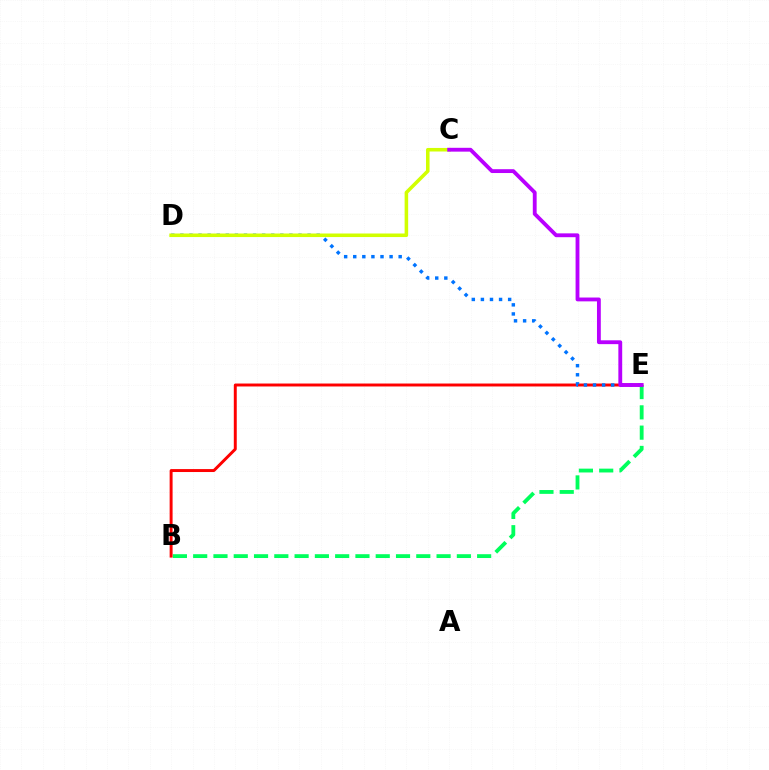{('B', 'E'): [{'color': '#00ff5c', 'line_style': 'dashed', 'thickness': 2.76}, {'color': '#ff0000', 'line_style': 'solid', 'thickness': 2.12}], ('D', 'E'): [{'color': '#0074ff', 'line_style': 'dotted', 'thickness': 2.47}], ('C', 'D'): [{'color': '#d1ff00', 'line_style': 'solid', 'thickness': 2.56}], ('C', 'E'): [{'color': '#b900ff', 'line_style': 'solid', 'thickness': 2.76}]}